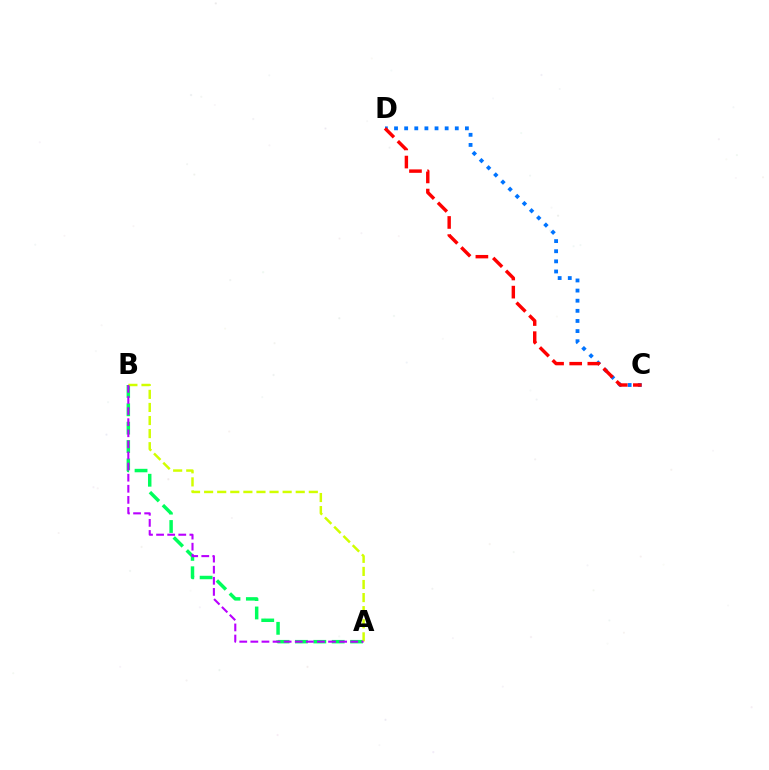{('C', 'D'): [{'color': '#0074ff', 'line_style': 'dotted', 'thickness': 2.75}, {'color': '#ff0000', 'line_style': 'dashed', 'thickness': 2.46}], ('A', 'B'): [{'color': '#00ff5c', 'line_style': 'dashed', 'thickness': 2.5}, {'color': '#d1ff00', 'line_style': 'dashed', 'thickness': 1.78}, {'color': '#b900ff', 'line_style': 'dashed', 'thickness': 1.51}]}